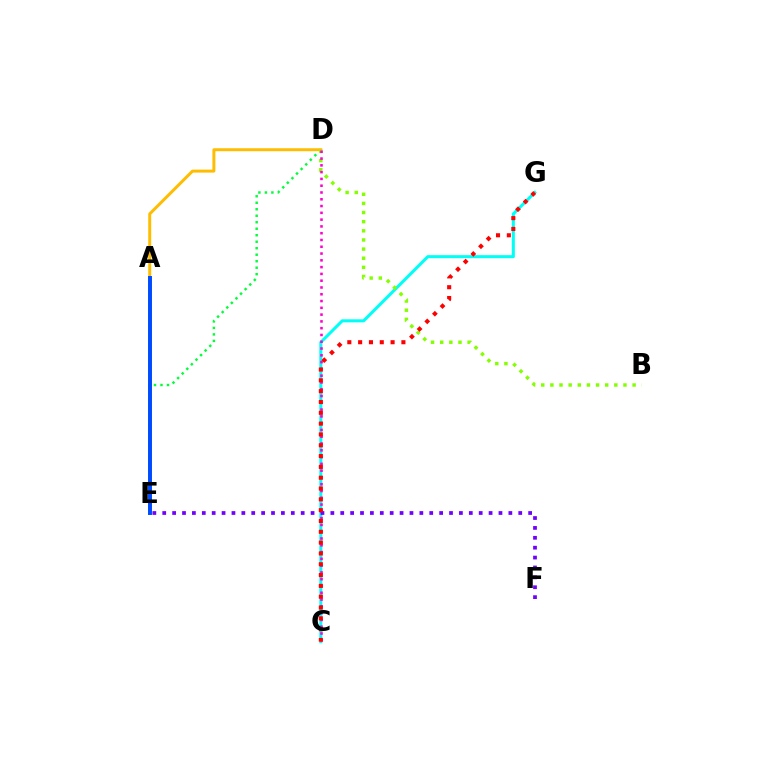{('D', 'E'): [{'color': '#00ff39', 'line_style': 'dotted', 'thickness': 1.76}], ('A', 'D'): [{'color': '#ffbd00', 'line_style': 'solid', 'thickness': 2.14}], ('C', 'G'): [{'color': '#00fff6', 'line_style': 'solid', 'thickness': 2.19}, {'color': '#ff0000', 'line_style': 'dotted', 'thickness': 2.94}], ('B', 'D'): [{'color': '#84ff00', 'line_style': 'dotted', 'thickness': 2.48}], ('C', 'D'): [{'color': '#ff00cf', 'line_style': 'dotted', 'thickness': 1.84}], ('E', 'F'): [{'color': '#7200ff', 'line_style': 'dotted', 'thickness': 2.69}], ('A', 'E'): [{'color': '#004bff', 'line_style': 'solid', 'thickness': 2.84}]}